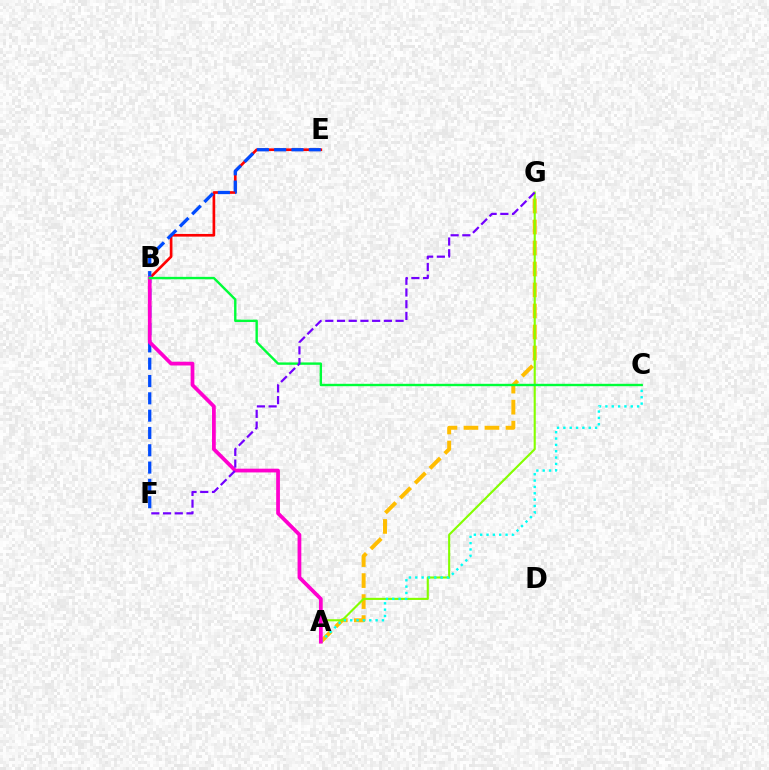{('A', 'G'): [{'color': '#ffbd00', 'line_style': 'dashed', 'thickness': 2.85}, {'color': '#84ff00', 'line_style': 'solid', 'thickness': 1.53}], ('B', 'E'): [{'color': '#ff0000', 'line_style': 'solid', 'thickness': 1.92}], ('E', 'F'): [{'color': '#004bff', 'line_style': 'dashed', 'thickness': 2.35}], ('A', 'C'): [{'color': '#00fff6', 'line_style': 'dotted', 'thickness': 1.72}], ('A', 'B'): [{'color': '#ff00cf', 'line_style': 'solid', 'thickness': 2.7}], ('B', 'C'): [{'color': '#00ff39', 'line_style': 'solid', 'thickness': 1.72}], ('F', 'G'): [{'color': '#7200ff', 'line_style': 'dashed', 'thickness': 1.59}]}